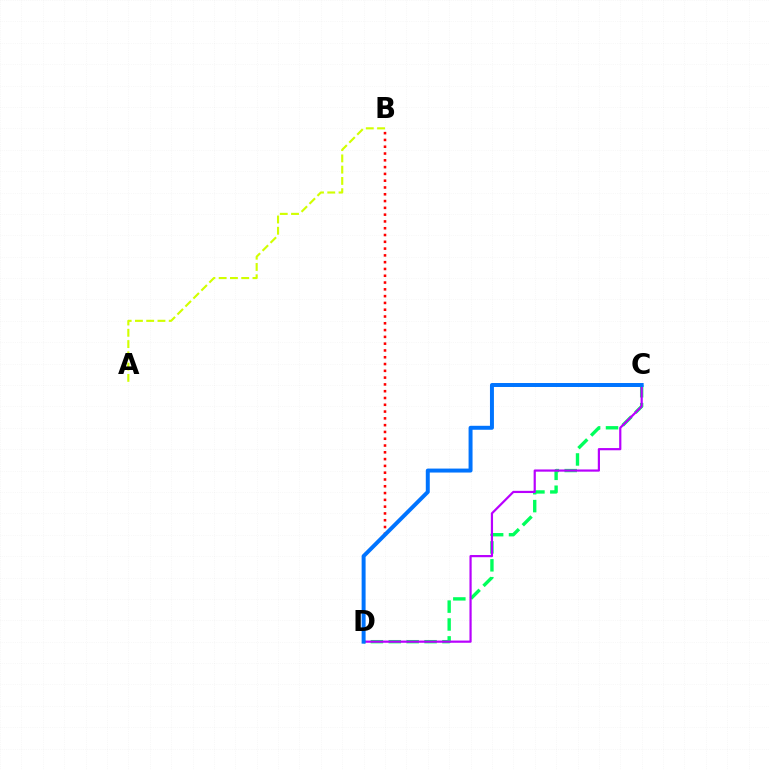{('B', 'D'): [{'color': '#ff0000', 'line_style': 'dotted', 'thickness': 1.85}], ('A', 'B'): [{'color': '#d1ff00', 'line_style': 'dashed', 'thickness': 1.53}], ('C', 'D'): [{'color': '#00ff5c', 'line_style': 'dashed', 'thickness': 2.43}, {'color': '#b900ff', 'line_style': 'solid', 'thickness': 1.58}, {'color': '#0074ff', 'line_style': 'solid', 'thickness': 2.85}]}